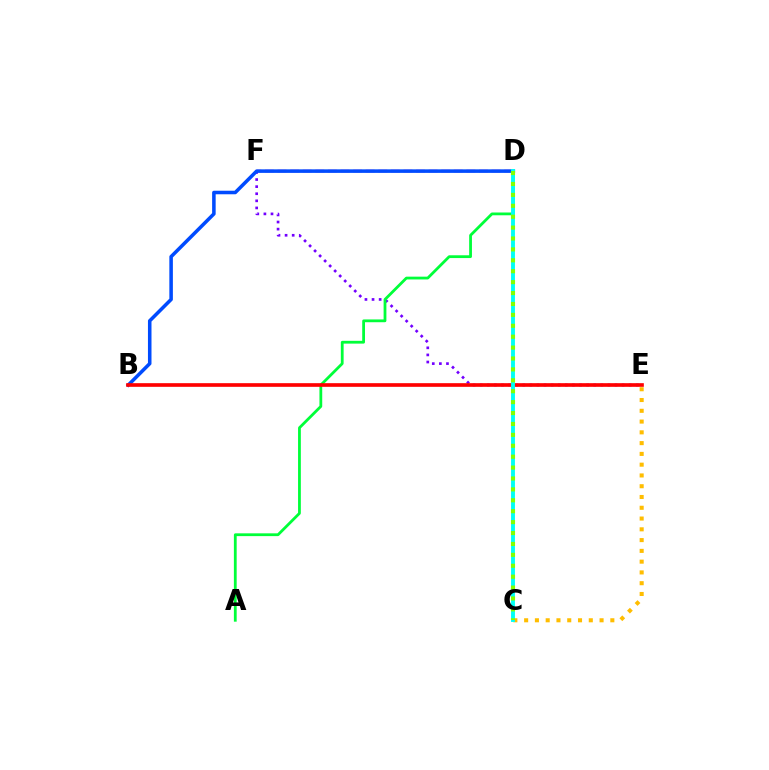{('D', 'F'): [{'color': '#ff00cf', 'line_style': 'dashed', 'thickness': 1.71}], ('E', 'F'): [{'color': '#7200ff', 'line_style': 'dotted', 'thickness': 1.93}], ('C', 'E'): [{'color': '#ffbd00', 'line_style': 'dotted', 'thickness': 2.93}], ('B', 'D'): [{'color': '#004bff', 'line_style': 'solid', 'thickness': 2.55}], ('A', 'D'): [{'color': '#00ff39', 'line_style': 'solid', 'thickness': 2.01}], ('B', 'E'): [{'color': '#ff0000', 'line_style': 'solid', 'thickness': 2.63}], ('C', 'D'): [{'color': '#00fff6', 'line_style': 'solid', 'thickness': 2.79}, {'color': '#84ff00', 'line_style': 'dotted', 'thickness': 2.96}]}